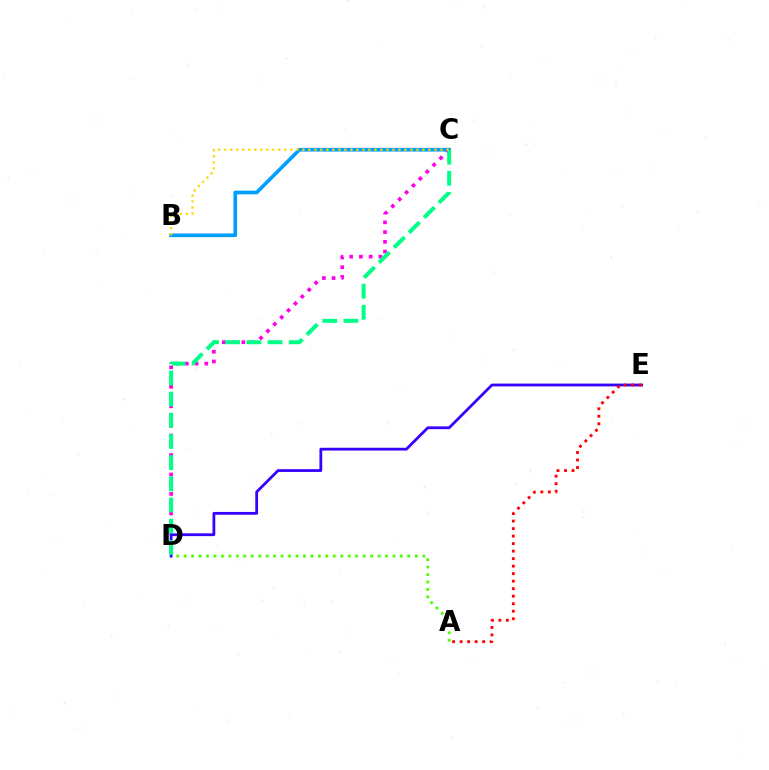{('B', 'C'): [{'color': '#009eff', 'line_style': 'solid', 'thickness': 2.63}, {'color': '#ffd500', 'line_style': 'dotted', 'thickness': 1.63}], ('A', 'D'): [{'color': '#4fff00', 'line_style': 'dotted', 'thickness': 2.03}], ('C', 'D'): [{'color': '#ff00ed', 'line_style': 'dotted', 'thickness': 2.65}, {'color': '#00ff86', 'line_style': 'dashed', 'thickness': 2.88}], ('D', 'E'): [{'color': '#3700ff', 'line_style': 'solid', 'thickness': 2.01}], ('A', 'E'): [{'color': '#ff0000', 'line_style': 'dotted', 'thickness': 2.04}]}